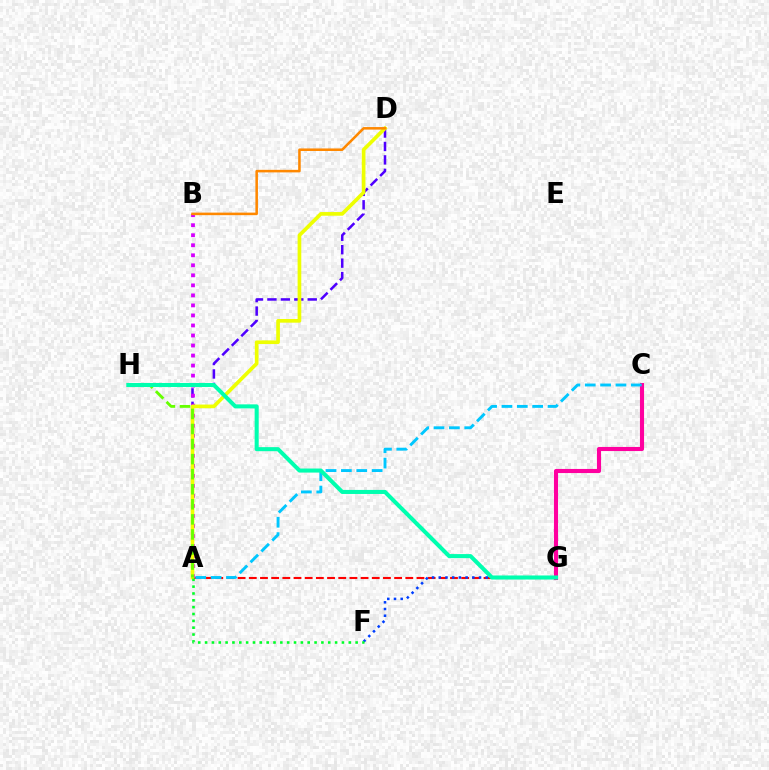{('C', 'G'): [{'color': '#ff00a0', 'line_style': 'solid', 'thickness': 2.95}], ('A', 'G'): [{'color': '#ff0000', 'line_style': 'dashed', 'thickness': 1.52}], ('A', 'D'): [{'color': '#4f00ff', 'line_style': 'dashed', 'thickness': 1.83}, {'color': '#eeff00', 'line_style': 'solid', 'thickness': 2.64}], ('A', 'B'): [{'color': '#d600ff', 'line_style': 'dotted', 'thickness': 2.72}], ('F', 'G'): [{'color': '#003fff', 'line_style': 'dotted', 'thickness': 1.82}], ('A', 'C'): [{'color': '#00c7ff', 'line_style': 'dashed', 'thickness': 2.09}], ('A', 'H'): [{'color': '#66ff00', 'line_style': 'dashed', 'thickness': 2.05}], ('B', 'D'): [{'color': '#ff8800', 'line_style': 'solid', 'thickness': 1.84}], ('G', 'H'): [{'color': '#00ffaf', 'line_style': 'solid', 'thickness': 2.92}], ('A', 'F'): [{'color': '#00ff27', 'line_style': 'dotted', 'thickness': 1.86}]}